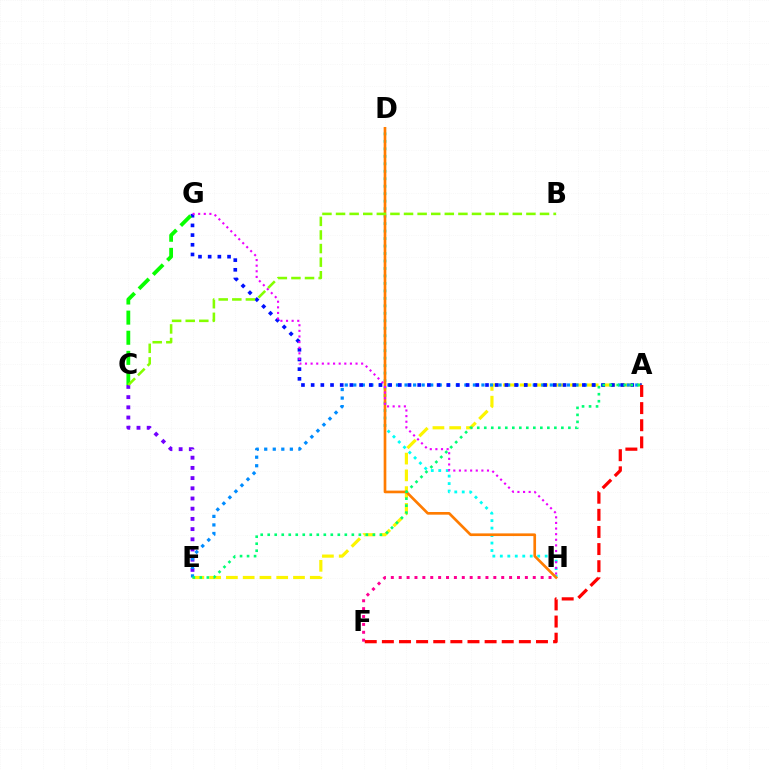{('A', 'E'): [{'color': '#fcf500', 'line_style': 'dashed', 'thickness': 2.28}, {'color': '#008cff', 'line_style': 'dotted', 'thickness': 2.32}, {'color': '#00ff74', 'line_style': 'dotted', 'thickness': 1.9}], ('F', 'H'): [{'color': '#ff0094', 'line_style': 'dotted', 'thickness': 2.14}], ('D', 'H'): [{'color': '#00fff6', 'line_style': 'dotted', 'thickness': 2.03}, {'color': '#ff7c00', 'line_style': 'solid', 'thickness': 1.92}], ('C', 'E'): [{'color': '#7200ff', 'line_style': 'dotted', 'thickness': 2.77}], ('A', 'G'): [{'color': '#0010ff', 'line_style': 'dotted', 'thickness': 2.63}], ('C', 'G'): [{'color': '#08ff00', 'line_style': 'dashed', 'thickness': 2.73}], ('A', 'F'): [{'color': '#ff0000', 'line_style': 'dashed', 'thickness': 2.33}], ('G', 'H'): [{'color': '#ee00ff', 'line_style': 'dotted', 'thickness': 1.53}], ('B', 'C'): [{'color': '#84ff00', 'line_style': 'dashed', 'thickness': 1.85}]}